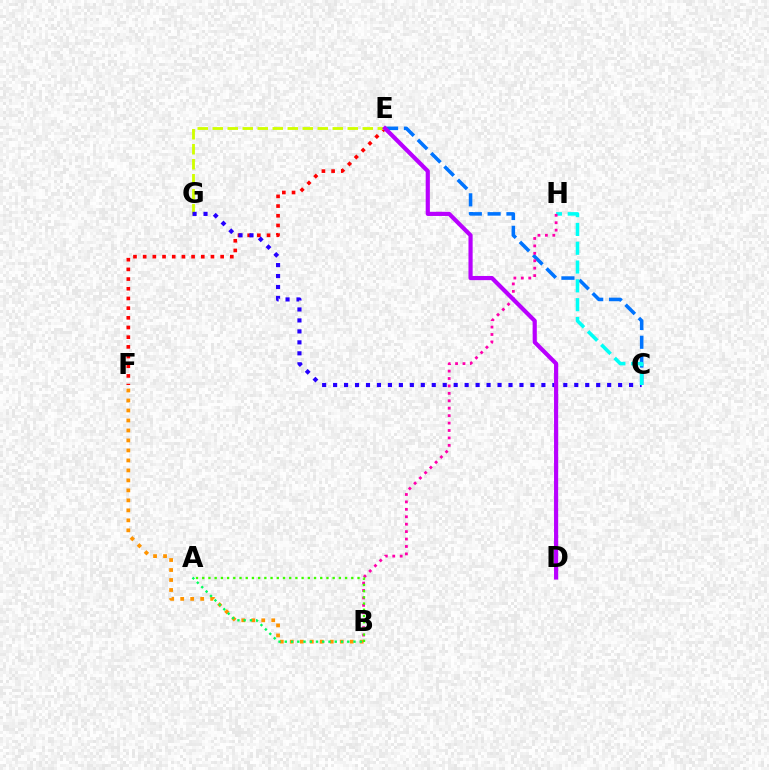{('C', 'E'): [{'color': '#0074ff', 'line_style': 'dashed', 'thickness': 2.56}], ('E', 'F'): [{'color': '#ff0000', 'line_style': 'dotted', 'thickness': 2.63}], ('E', 'G'): [{'color': '#d1ff00', 'line_style': 'dashed', 'thickness': 2.04}], ('C', 'G'): [{'color': '#2500ff', 'line_style': 'dotted', 'thickness': 2.98}], ('B', 'F'): [{'color': '#ff9400', 'line_style': 'dotted', 'thickness': 2.71}], ('A', 'B'): [{'color': '#00ff5c', 'line_style': 'dotted', 'thickness': 1.7}, {'color': '#3dff00', 'line_style': 'dotted', 'thickness': 1.69}], ('C', 'H'): [{'color': '#00fff6', 'line_style': 'dashed', 'thickness': 2.56}], ('B', 'H'): [{'color': '#ff00ac', 'line_style': 'dotted', 'thickness': 2.02}], ('D', 'E'): [{'color': '#b900ff', 'line_style': 'solid', 'thickness': 3.0}]}